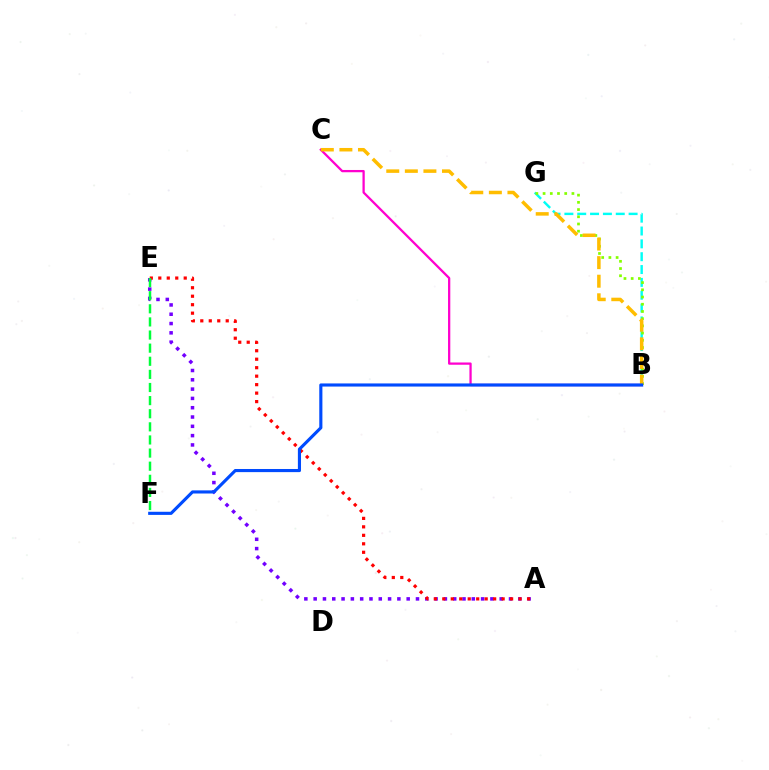{('A', 'E'): [{'color': '#7200ff', 'line_style': 'dotted', 'thickness': 2.53}, {'color': '#ff0000', 'line_style': 'dotted', 'thickness': 2.3}], ('B', 'C'): [{'color': '#ff00cf', 'line_style': 'solid', 'thickness': 1.63}, {'color': '#ffbd00', 'line_style': 'dashed', 'thickness': 2.52}], ('E', 'F'): [{'color': '#00ff39', 'line_style': 'dashed', 'thickness': 1.78}], ('B', 'G'): [{'color': '#00fff6', 'line_style': 'dashed', 'thickness': 1.74}, {'color': '#84ff00', 'line_style': 'dotted', 'thickness': 1.96}], ('B', 'F'): [{'color': '#004bff', 'line_style': 'solid', 'thickness': 2.25}]}